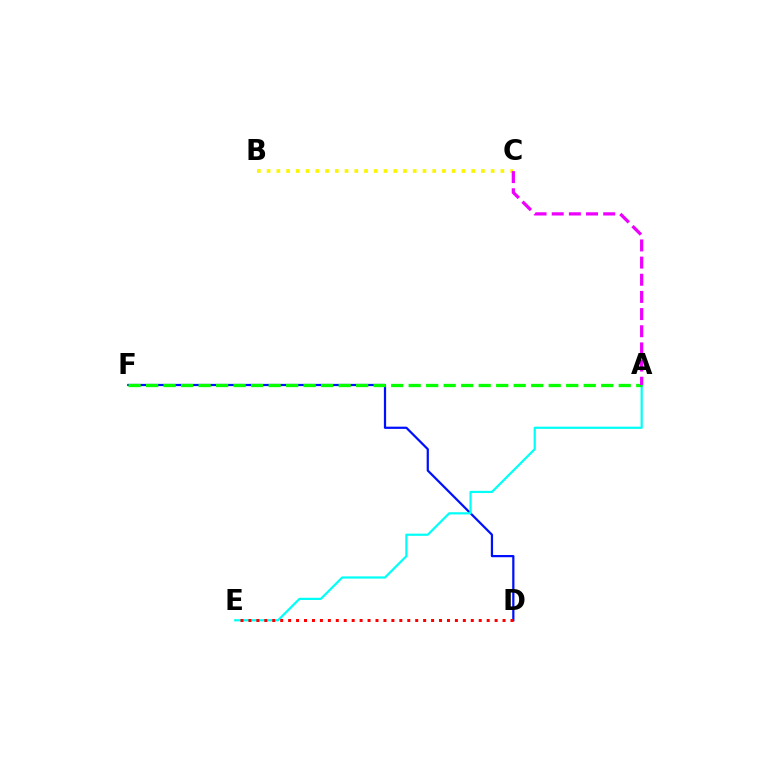{('D', 'F'): [{'color': '#0010ff', 'line_style': 'solid', 'thickness': 1.6}], ('A', 'E'): [{'color': '#00fff6', 'line_style': 'solid', 'thickness': 1.59}], ('D', 'E'): [{'color': '#ff0000', 'line_style': 'dotted', 'thickness': 2.16}], ('A', 'F'): [{'color': '#08ff00', 'line_style': 'dashed', 'thickness': 2.38}], ('B', 'C'): [{'color': '#fcf500', 'line_style': 'dotted', 'thickness': 2.65}], ('A', 'C'): [{'color': '#ee00ff', 'line_style': 'dashed', 'thickness': 2.33}]}